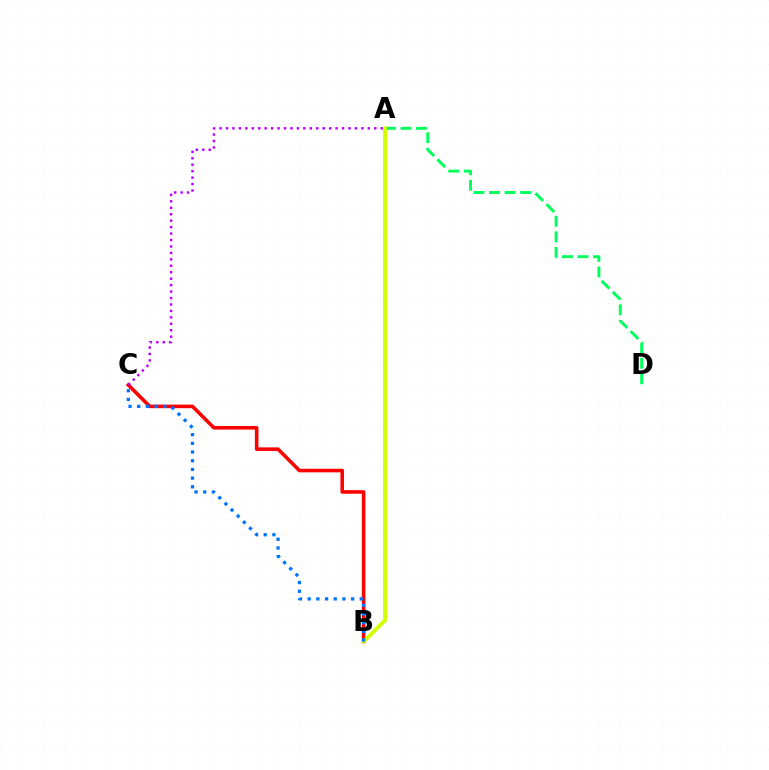{('B', 'C'): [{'color': '#ff0000', 'line_style': 'solid', 'thickness': 2.57}, {'color': '#0074ff', 'line_style': 'dotted', 'thickness': 2.36}], ('A', 'D'): [{'color': '#00ff5c', 'line_style': 'dashed', 'thickness': 2.12}], ('A', 'C'): [{'color': '#b900ff', 'line_style': 'dotted', 'thickness': 1.75}], ('A', 'B'): [{'color': '#d1ff00', 'line_style': 'solid', 'thickness': 2.79}]}